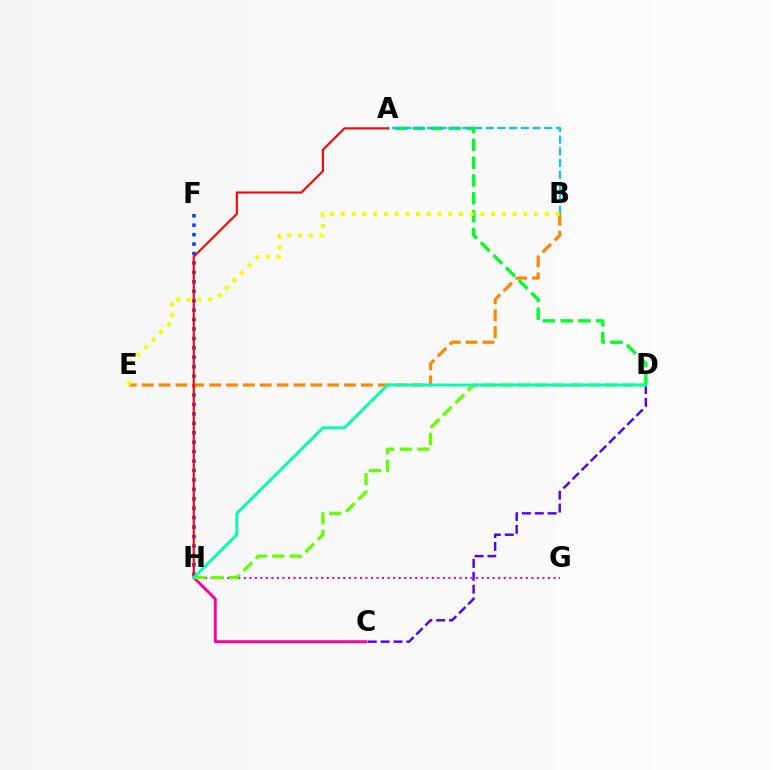{('C', 'D'): [{'color': '#4f00ff', 'line_style': 'dashed', 'thickness': 1.75}], ('G', 'H'): [{'color': '#d600ff', 'line_style': 'dotted', 'thickness': 1.5}], ('F', 'H'): [{'color': '#003fff', 'line_style': 'dotted', 'thickness': 2.56}], ('B', 'E'): [{'color': '#ff8800', 'line_style': 'dashed', 'thickness': 2.29}, {'color': '#eeff00', 'line_style': 'dotted', 'thickness': 2.91}], ('A', 'D'): [{'color': '#00ff27', 'line_style': 'dashed', 'thickness': 2.42}], ('C', 'H'): [{'color': '#ff00a0', 'line_style': 'solid', 'thickness': 2.07}], ('A', 'B'): [{'color': '#00c7ff', 'line_style': 'dashed', 'thickness': 1.59}], ('A', 'H'): [{'color': '#ff0000', 'line_style': 'solid', 'thickness': 1.51}], ('D', 'H'): [{'color': '#66ff00', 'line_style': 'dashed', 'thickness': 2.37}, {'color': '#00ffaf', 'line_style': 'solid', 'thickness': 2.09}]}